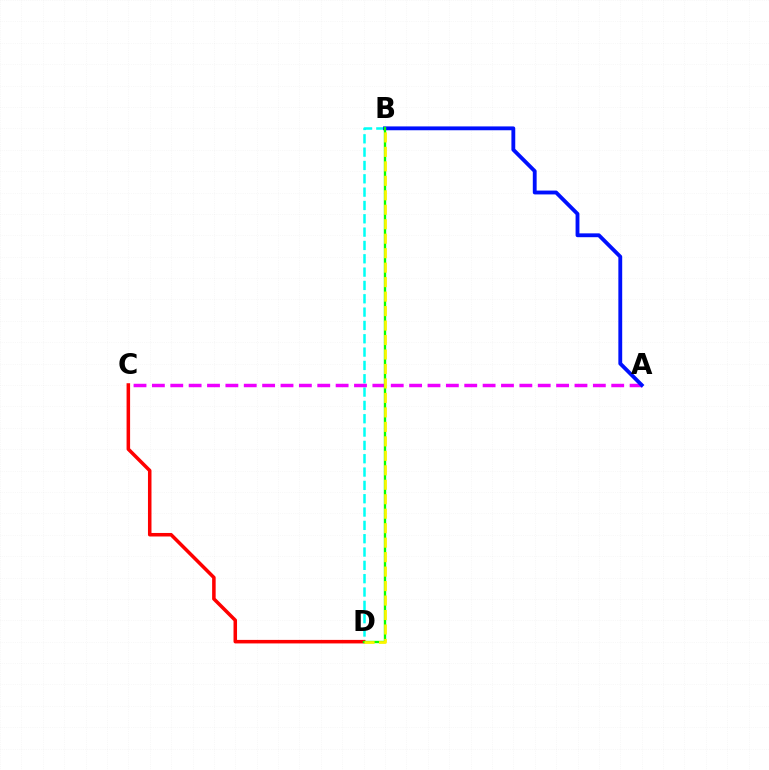{('B', 'D'): [{'color': '#00fff6', 'line_style': 'dashed', 'thickness': 1.81}, {'color': '#08ff00', 'line_style': 'solid', 'thickness': 1.69}, {'color': '#fcf500', 'line_style': 'dashed', 'thickness': 1.97}], ('A', 'C'): [{'color': '#ee00ff', 'line_style': 'dashed', 'thickness': 2.5}], ('A', 'B'): [{'color': '#0010ff', 'line_style': 'solid', 'thickness': 2.77}], ('C', 'D'): [{'color': '#ff0000', 'line_style': 'solid', 'thickness': 2.54}]}